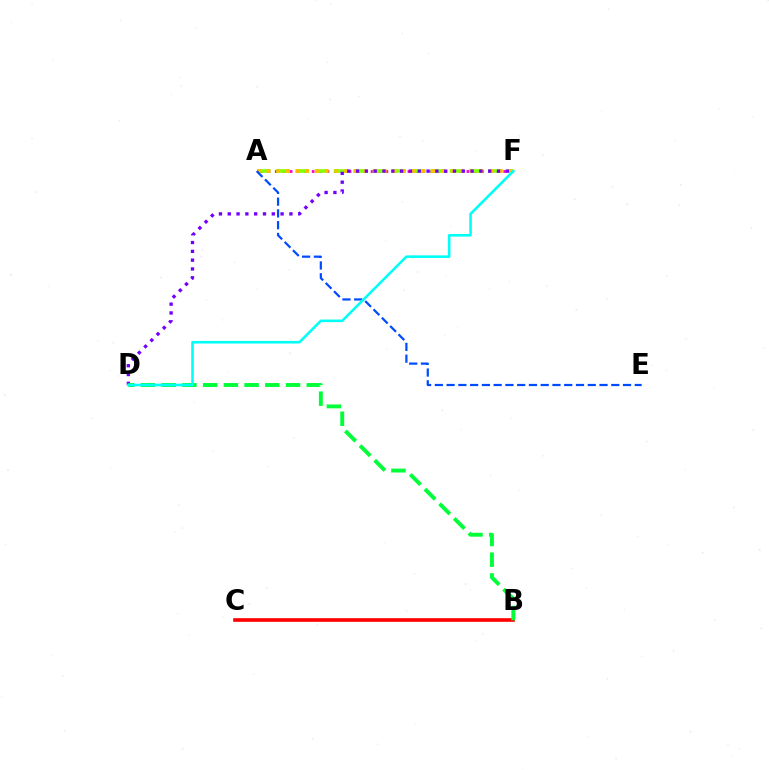{('A', 'F'): [{'color': '#ff00cf', 'line_style': 'dotted', 'thickness': 2.0}, {'color': '#84ff00', 'line_style': 'dashed', 'thickness': 2.62}, {'color': '#ffbd00', 'line_style': 'dotted', 'thickness': 2.63}], ('A', 'E'): [{'color': '#004bff', 'line_style': 'dashed', 'thickness': 1.6}], ('D', 'F'): [{'color': '#7200ff', 'line_style': 'dotted', 'thickness': 2.39}, {'color': '#00fff6', 'line_style': 'solid', 'thickness': 1.86}], ('B', 'C'): [{'color': '#ff0000', 'line_style': 'solid', 'thickness': 2.62}], ('B', 'D'): [{'color': '#00ff39', 'line_style': 'dashed', 'thickness': 2.82}]}